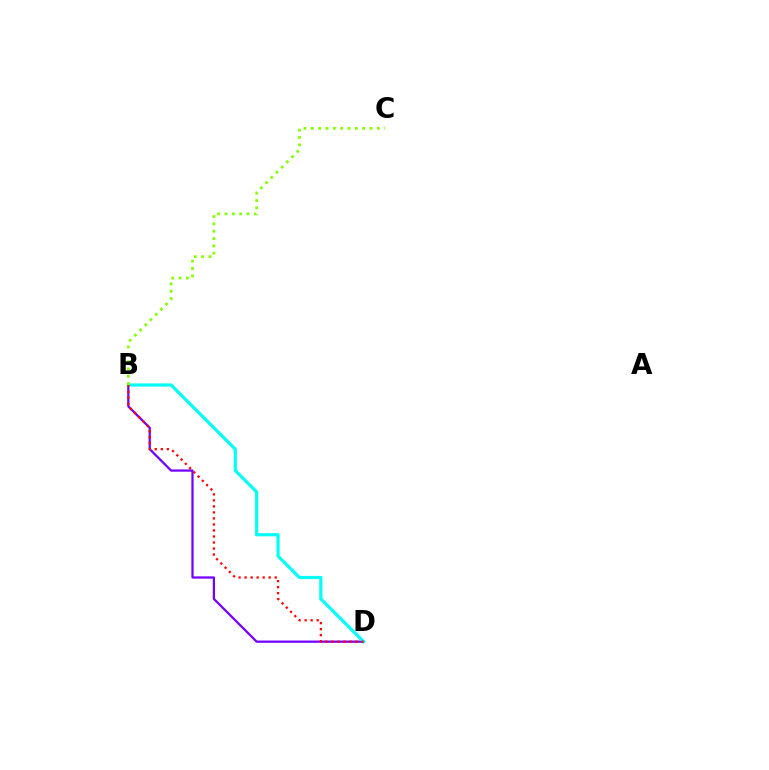{('B', 'D'): [{'color': '#7200ff', 'line_style': 'solid', 'thickness': 1.62}, {'color': '#00fff6', 'line_style': 'solid', 'thickness': 2.3}, {'color': '#ff0000', 'line_style': 'dotted', 'thickness': 1.64}], ('B', 'C'): [{'color': '#84ff00', 'line_style': 'dotted', 'thickness': 1.99}]}